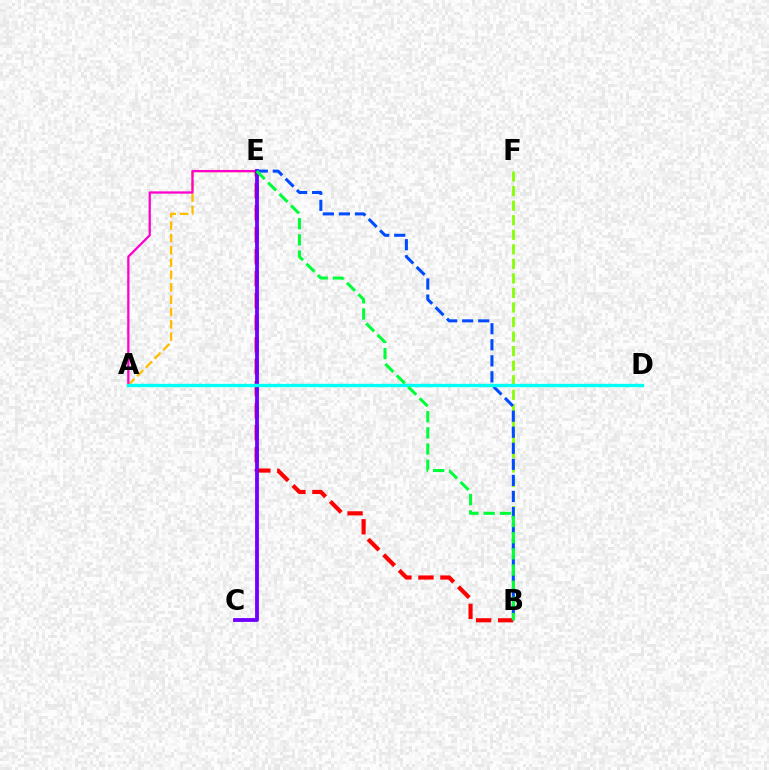{('A', 'E'): [{'color': '#ffbd00', 'line_style': 'dashed', 'thickness': 1.68}, {'color': '#ff00cf', 'line_style': 'solid', 'thickness': 1.64}], ('B', 'F'): [{'color': '#84ff00', 'line_style': 'dashed', 'thickness': 1.98}], ('B', 'E'): [{'color': '#ff0000', 'line_style': 'dashed', 'thickness': 2.99}, {'color': '#004bff', 'line_style': 'dashed', 'thickness': 2.18}, {'color': '#00ff39', 'line_style': 'dashed', 'thickness': 2.2}], ('C', 'E'): [{'color': '#7200ff', 'line_style': 'solid', 'thickness': 2.74}], ('A', 'D'): [{'color': '#00fff6', 'line_style': 'solid', 'thickness': 2.41}]}